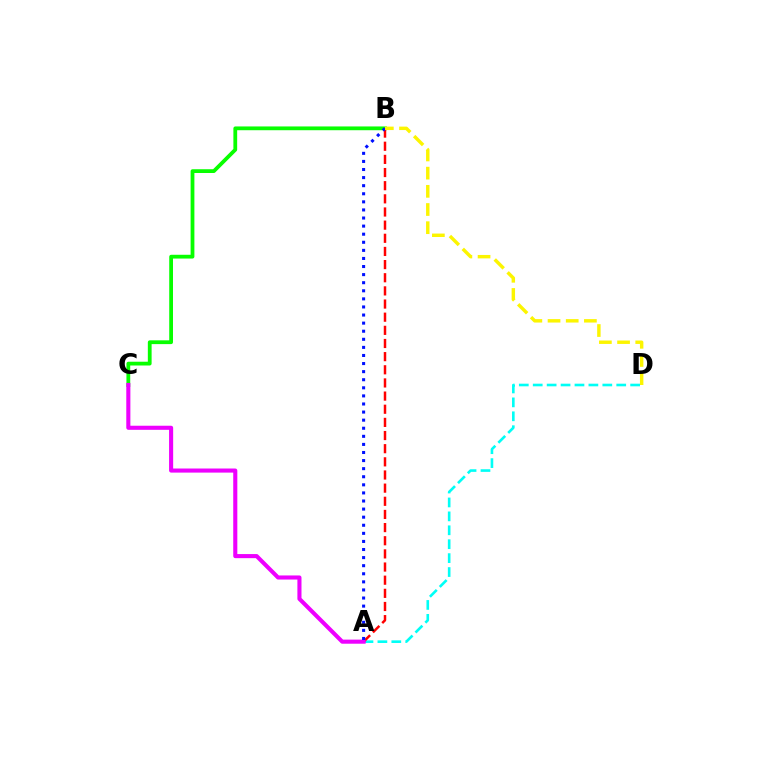{('A', 'D'): [{'color': '#00fff6', 'line_style': 'dashed', 'thickness': 1.89}], ('B', 'C'): [{'color': '#08ff00', 'line_style': 'solid', 'thickness': 2.72}], ('A', 'B'): [{'color': '#ff0000', 'line_style': 'dashed', 'thickness': 1.79}, {'color': '#0010ff', 'line_style': 'dotted', 'thickness': 2.2}], ('A', 'C'): [{'color': '#ee00ff', 'line_style': 'solid', 'thickness': 2.94}], ('B', 'D'): [{'color': '#fcf500', 'line_style': 'dashed', 'thickness': 2.47}]}